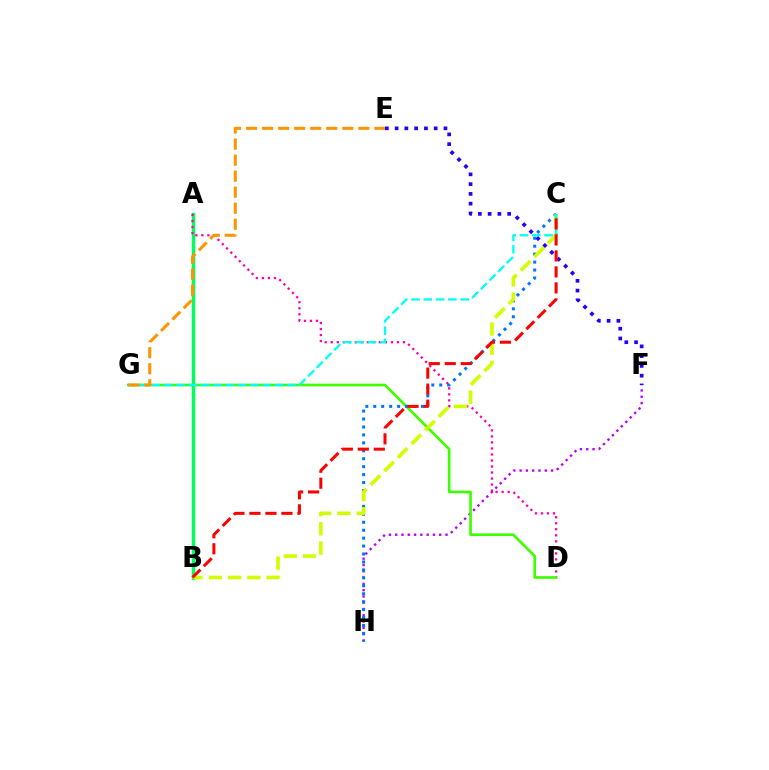{('A', 'B'): [{'color': '#00ff5c', 'line_style': 'solid', 'thickness': 2.5}], ('A', 'D'): [{'color': '#ff00ac', 'line_style': 'dotted', 'thickness': 1.64}], ('F', 'H'): [{'color': '#b900ff', 'line_style': 'dotted', 'thickness': 1.71}], ('E', 'F'): [{'color': '#2500ff', 'line_style': 'dotted', 'thickness': 2.65}], ('D', 'G'): [{'color': '#3dff00', 'line_style': 'solid', 'thickness': 1.91}], ('C', 'H'): [{'color': '#0074ff', 'line_style': 'dotted', 'thickness': 2.16}], ('B', 'C'): [{'color': '#d1ff00', 'line_style': 'dashed', 'thickness': 2.62}, {'color': '#ff0000', 'line_style': 'dashed', 'thickness': 2.17}], ('C', 'G'): [{'color': '#00fff6', 'line_style': 'dashed', 'thickness': 1.67}], ('E', 'G'): [{'color': '#ff9400', 'line_style': 'dashed', 'thickness': 2.18}]}